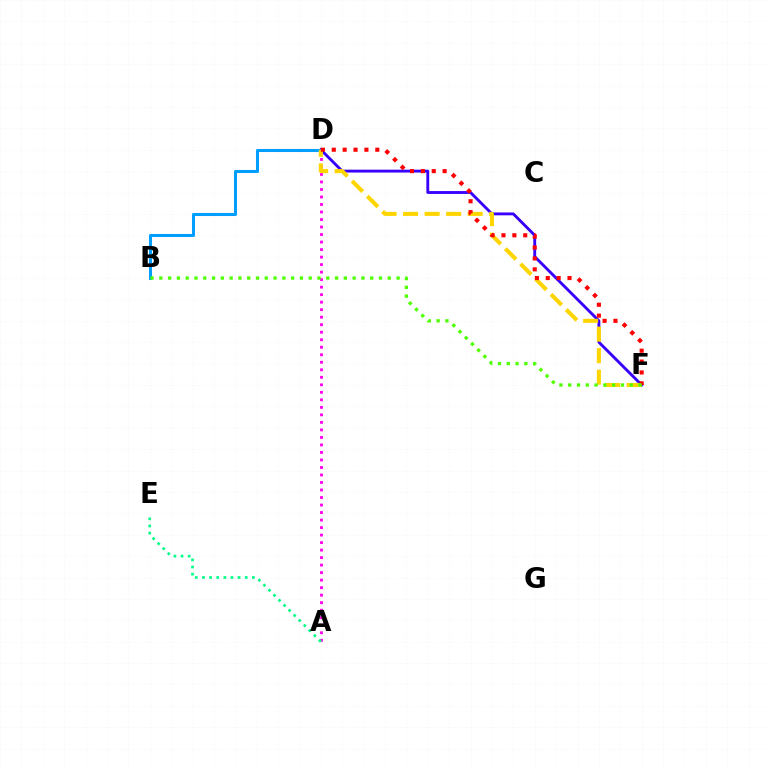{('A', 'D'): [{'color': '#ff00ed', 'line_style': 'dotted', 'thickness': 2.04}], ('D', 'F'): [{'color': '#3700ff', 'line_style': 'solid', 'thickness': 2.06}, {'color': '#ffd500', 'line_style': 'dashed', 'thickness': 2.93}, {'color': '#ff0000', 'line_style': 'dotted', 'thickness': 2.96}], ('A', 'E'): [{'color': '#00ff86', 'line_style': 'dotted', 'thickness': 1.94}], ('B', 'D'): [{'color': '#009eff', 'line_style': 'solid', 'thickness': 2.19}], ('B', 'F'): [{'color': '#4fff00', 'line_style': 'dotted', 'thickness': 2.39}]}